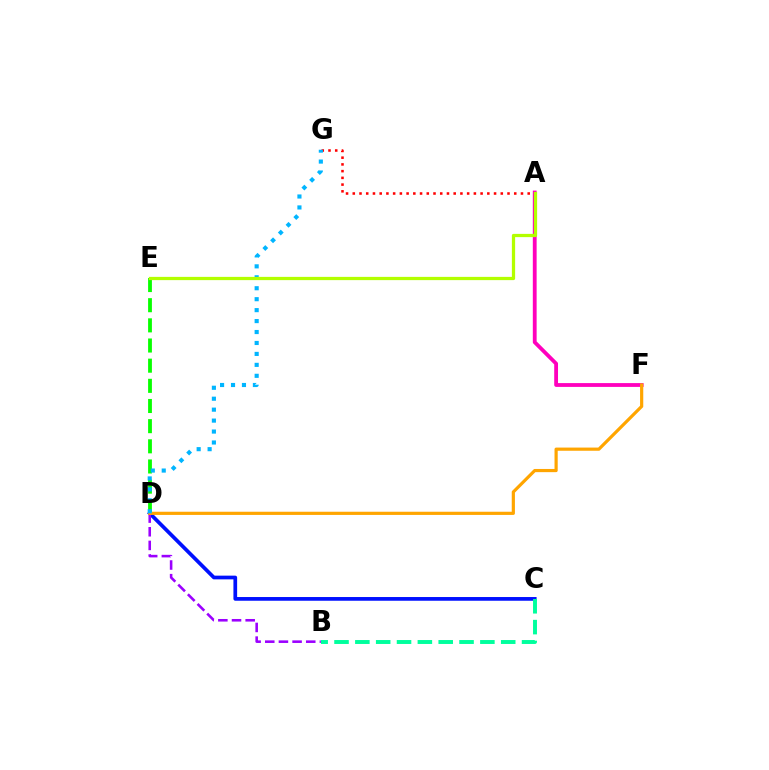{('A', 'F'): [{'color': '#ff00bd', 'line_style': 'solid', 'thickness': 2.74}], ('C', 'D'): [{'color': '#0010ff', 'line_style': 'solid', 'thickness': 2.67}], ('A', 'G'): [{'color': '#ff0000', 'line_style': 'dotted', 'thickness': 1.83}], ('B', 'C'): [{'color': '#00ff9d', 'line_style': 'dashed', 'thickness': 2.83}], ('D', 'E'): [{'color': '#08ff00', 'line_style': 'dashed', 'thickness': 2.74}], ('B', 'D'): [{'color': '#9b00ff', 'line_style': 'dashed', 'thickness': 1.86}], ('D', 'F'): [{'color': '#ffa500', 'line_style': 'solid', 'thickness': 2.29}], ('D', 'G'): [{'color': '#00b5ff', 'line_style': 'dotted', 'thickness': 2.97}], ('A', 'E'): [{'color': '#b3ff00', 'line_style': 'solid', 'thickness': 2.34}]}